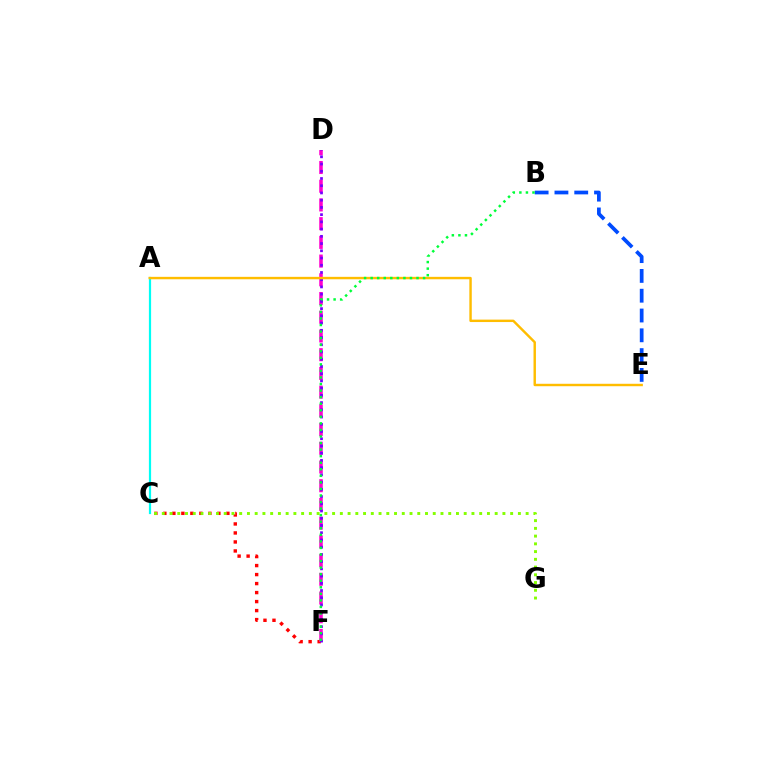{('C', 'F'): [{'color': '#ff0000', 'line_style': 'dotted', 'thickness': 2.45}], ('B', 'E'): [{'color': '#004bff', 'line_style': 'dashed', 'thickness': 2.69}], ('D', 'F'): [{'color': '#ff00cf', 'line_style': 'dashed', 'thickness': 2.54}, {'color': '#7200ff', 'line_style': 'dotted', 'thickness': 1.96}], ('A', 'C'): [{'color': '#00fff6', 'line_style': 'solid', 'thickness': 1.59}], ('A', 'E'): [{'color': '#ffbd00', 'line_style': 'solid', 'thickness': 1.75}], ('C', 'G'): [{'color': '#84ff00', 'line_style': 'dotted', 'thickness': 2.1}], ('B', 'F'): [{'color': '#00ff39', 'line_style': 'dotted', 'thickness': 1.78}]}